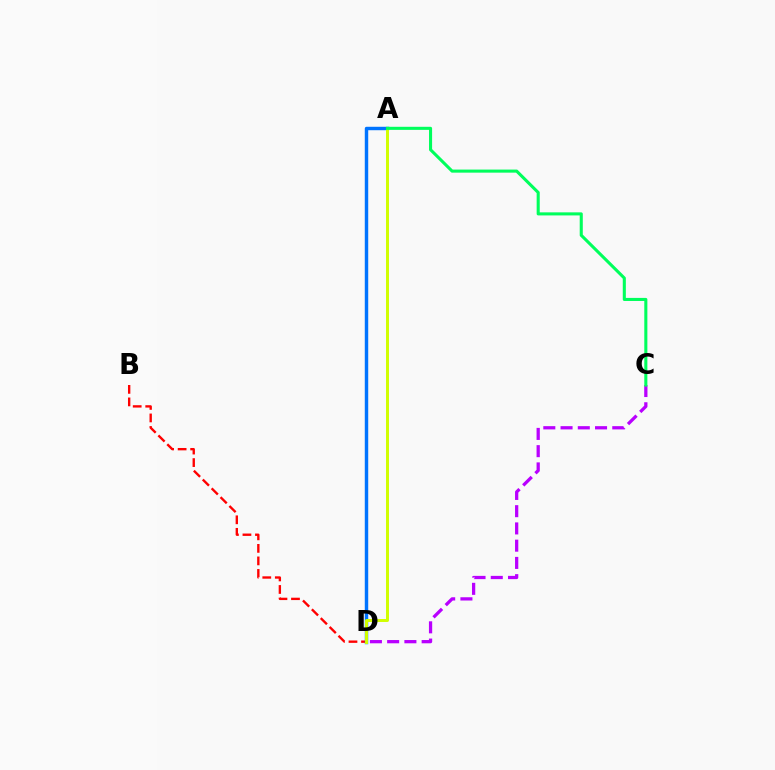{('B', 'D'): [{'color': '#ff0000', 'line_style': 'dashed', 'thickness': 1.7}], ('A', 'D'): [{'color': '#0074ff', 'line_style': 'solid', 'thickness': 2.47}, {'color': '#d1ff00', 'line_style': 'solid', 'thickness': 2.13}], ('C', 'D'): [{'color': '#b900ff', 'line_style': 'dashed', 'thickness': 2.34}], ('A', 'C'): [{'color': '#00ff5c', 'line_style': 'solid', 'thickness': 2.21}]}